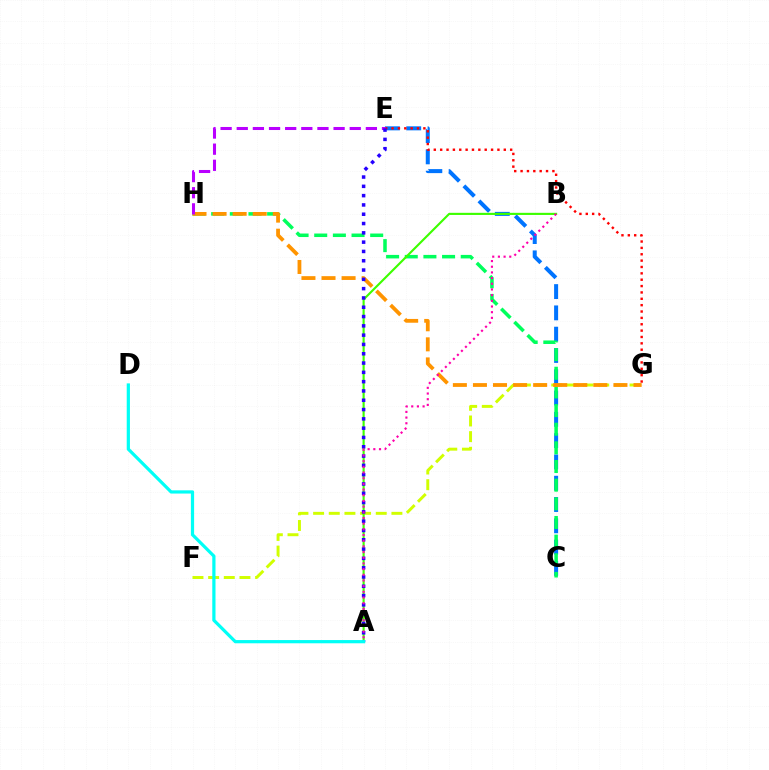{('C', 'E'): [{'color': '#0074ff', 'line_style': 'dashed', 'thickness': 2.89}], ('C', 'H'): [{'color': '#00ff5c', 'line_style': 'dashed', 'thickness': 2.53}], ('F', 'G'): [{'color': '#d1ff00', 'line_style': 'dashed', 'thickness': 2.13}], ('E', 'G'): [{'color': '#ff0000', 'line_style': 'dotted', 'thickness': 1.73}], ('A', 'B'): [{'color': '#3dff00', 'line_style': 'solid', 'thickness': 1.53}, {'color': '#ff00ac', 'line_style': 'dotted', 'thickness': 1.54}], ('G', 'H'): [{'color': '#ff9400', 'line_style': 'dashed', 'thickness': 2.73}], ('E', 'H'): [{'color': '#b900ff', 'line_style': 'dashed', 'thickness': 2.19}], ('A', 'E'): [{'color': '#2500ff', 'line_style': 'dotted', 'thickness': 2.53}], ('A', 'D'): [{'color': '#00fff6', 'line_style': 'solid', 'thickness': 2.32}]}